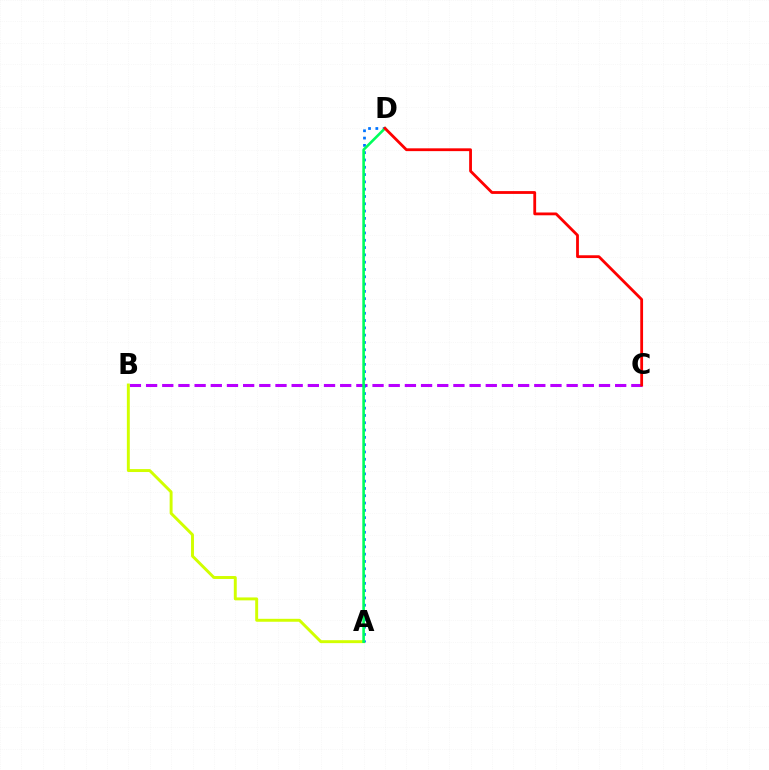{('B', 'C'): [{'color': '#b900ff', 'line_style': 'dashed', 'thickness': 2.2}], ('A', 'B'): [{'color': '#d1ff00', 'line_style': 'solid', 'thickness': 2.11}], ('A', 'D'): [{'color': '#0074ff', 'line_style': 'dotted', 'thickness': 1.98}, {'color': '#00ff5c', 'line_style': 'solid', 'thickness': 1.88}], ('C', 'D'): [{'color': '#ff0000', 'line_style': 'solid', 'thickness': 2.02}]}